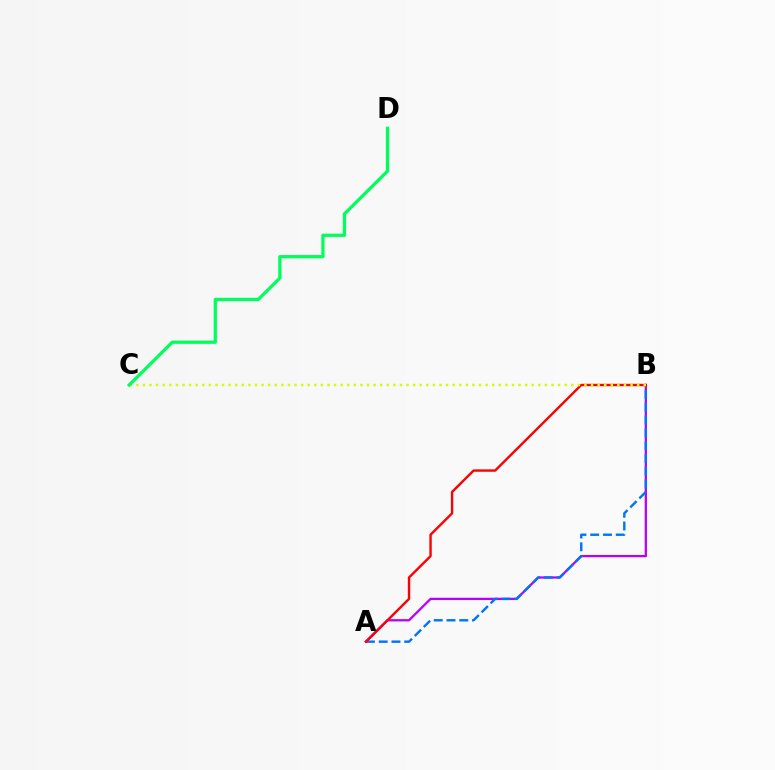{('A', 'B'): [{'color': '#b900ff', 'line_style': 'solid', 'thickness': 1.64}, {'color': '#0074ff', 'line_style': 'dashed', 'thickness': 1.73}, {'color': '#ff0000', 'line_style': 'solid', 'thickness': 1.72}], ('B', 'C'): [{'color': '#d1ff00', 'line_style': 'dotted', 'thickness': 1.79}], ('C', 'D'): [{'color': '#00ff5c', 'line_style': 'solid', 'thickness': 2.34}]}